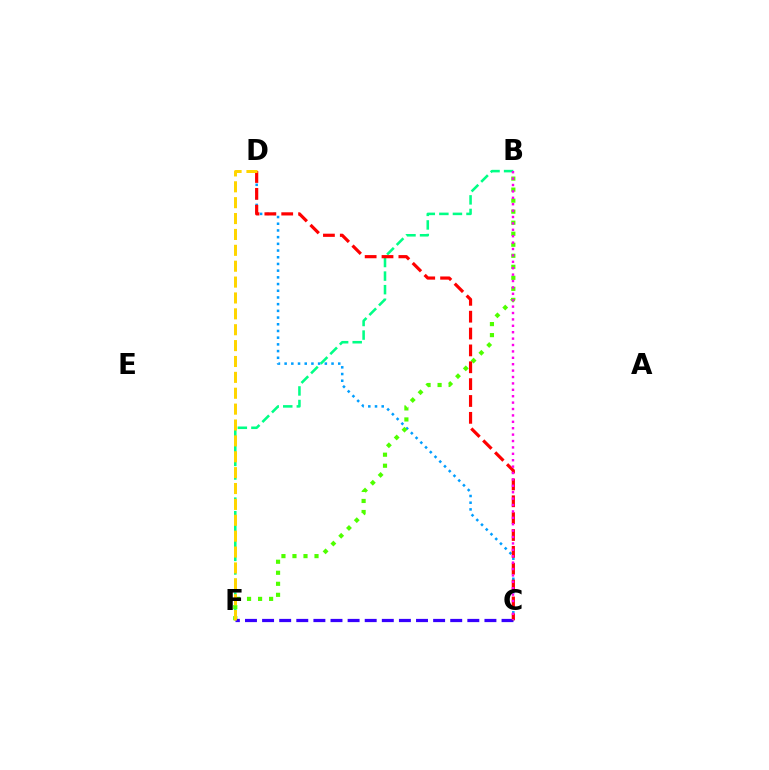{('C', 'D'): [{'color': '#009eff', 'line_style': 'dotted', 'thickness': 1.82}, {'color': '#ff0000', 'line_style': 'dashed', 'thickness': 2.29}], ('B', 'F'): [{'color': '#00ff86', 'line_style': 'dashed', 'thickness': 1.84}, {'color': '#4fff00', 'line_style': 'dotted', 'thickness': 3.0}], ('C', 'F'): [{'color': '#3700ff', 'line_style': 'dashed', 'thickness': 2.32}], ('D', 'F'): [{'color': '#ffd500', 'line_style': 'dashed', 'thickness': 2.16}], ('B', 'C'): [{'color': '#ff00ed', 'line_style': 'dotted', 'thickness': 1.74}]}